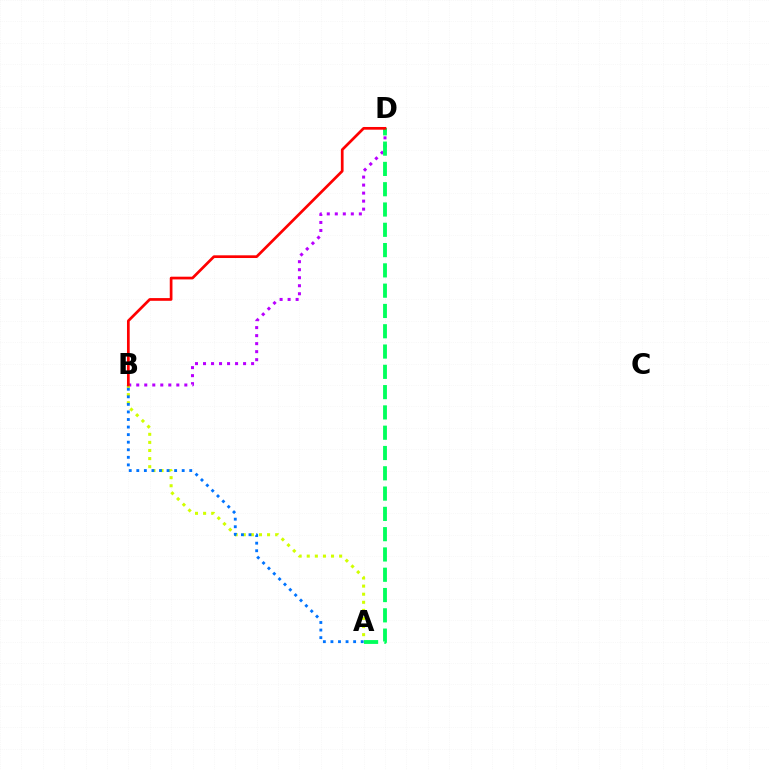{('B', 'D'): [{'color': '#b900ff', 'line_style': 'dotted', 'thickness': 2.18}, {'color': '#ff0000', 'line_style': 'solid', 'thickness': 1.95}], ('A', 'B'): [{'color': '#d1ff00', 'line_style': 'dotted', 'thickness': 2.2}, {'color': '#0074ff', 'line_style': 'dotted', 'thickness': 2.06}], ('A', 'D'): [{'color': '#00ff5c', 'line_style': 'dashed', 'thickness': 2.76}]}